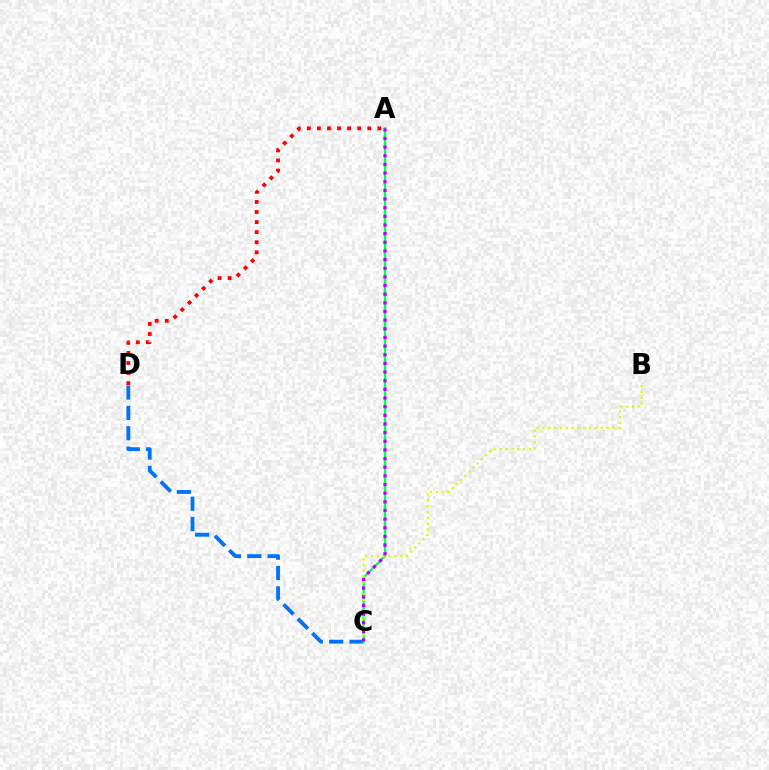{('C', 'D'): [{'color': '#0074ff', 'line_style': 'dashed', 'thickness': 2.76}], ('A', 'C'): [{'color': '#00ff5c', 'line_style': 'solid', 'thickness': 1.65}, {'color': '#b900ff', 'line_style': 'dotted', 'thickness': 2.35}], ('A', 'D'): [{'color': '#ff0000', 'line_style': 'dotted', 'thickness': 2.74}], ('B', 'C'): [{'color': '#d1ff00', 'line_style': 'dotted', 'thickness': 1.58}]}